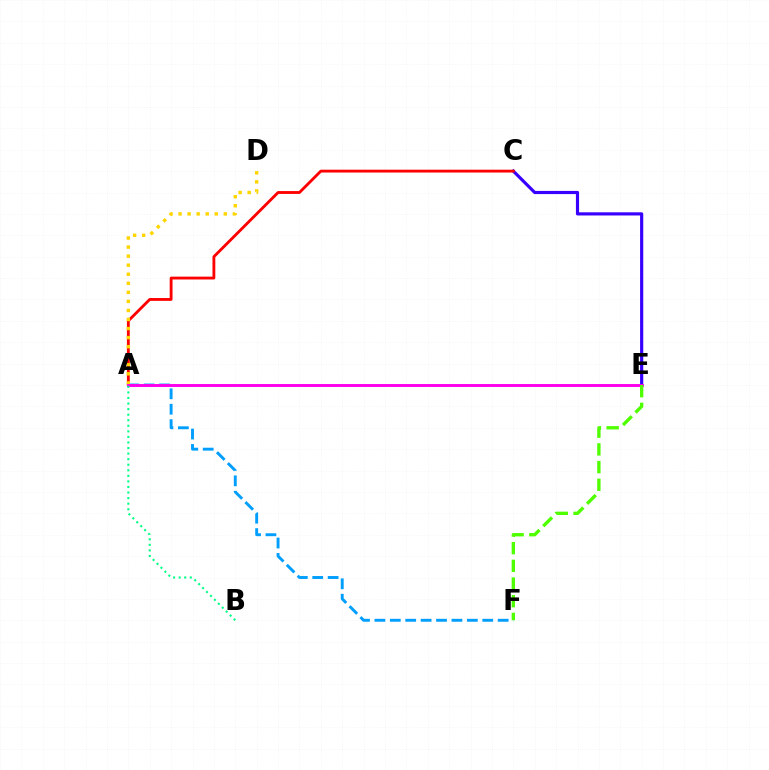{('C', 'E'): [{'color': '#3700ff', 'line_style': 'solid', 'thickness': 2.28}], ('A', 'C'): [{'color': '#ff0000', 'line_style': 'solid', 'thickness': 2.05}], ('A', 'F'): [{'color': '#009eff', 'line_style': 'dashed', 'thickness': 2.09}], ('A', 'D'): [{'color': '#ffd500', 'line_style': 'dotted', 'thickness': 2.46}], ('A', 'E'): [{'color': '#ff00ed', 'line_style': 'solid', 'thickness': 2.11}], ('A', 'B'): [{'color': '#00ff86', 'line_style': 'dotted', 'thickness': 1.51}], ('E', 'F'): [{'color': '#4fff00', 'line_style': 'dashed', 'thickness': 2.4}]}